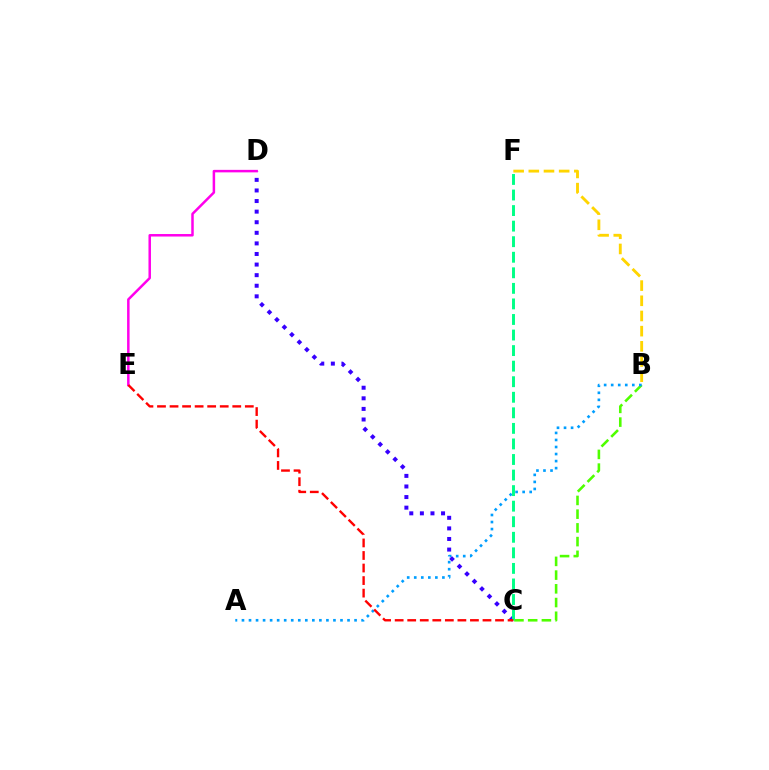{('B', 'C'): [{'color': '#4fff00', 'line_style': 'dashed', 'thickness': 1.86}], ('A', 'B'): [{'color': '#009eff', 'line_style': 'dotted', 'thickness': 1.91}], ('C', 'D'): [{'color': '#3700ff', 'line_style': 'dotted', 'thickness': 2.88}], ('D', 'E'): [{'color': '#ff00ed', 'line_style': 'solid', 'thickness': 1.8}], ('C', 'F'): [{'color': '#00ff86', 'line_style': 'dashed', 'thickness': 2.11}], ('C', 'E'): [{'color': '#ff0000', 'line_style': 'dashed', 'thickness': 1.7}], ('B', 'F'): [{'color': '#ffd500', 'line_style': 'dashed', 'thickness': 2.06}]}